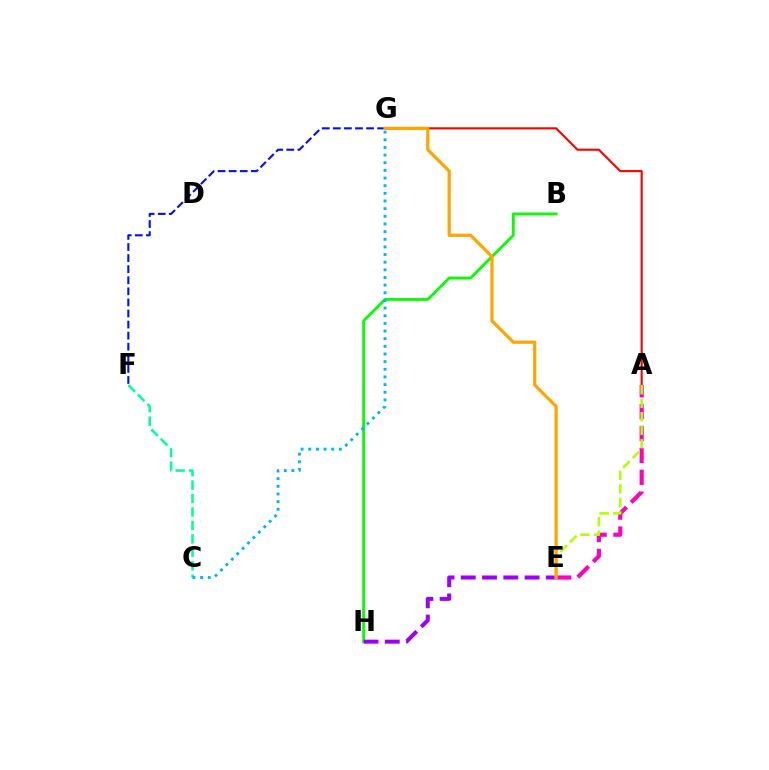{('A', 'G'): [{'color': '#ff0000', 'line_style': 'solid', 'thickness': 1.52}], ('B', 'H'): [{'color': '#08ff00', 'line_style': 'solid', 'thickness': 2.05}], ('F', 'G'): [{'color': '#0010ff', 'line_style': 'dashed', 'thickness': 1.51}], ('A', 'E'): [{'color': '#ff00bd', 'line_style': 'dashed', 'thickness': 2.97}, {'color': '#b3ff00', 'line_style': 'dashed', 'thickness': 1.84}], ('C', 'F'): [{'color': '#00ff9d', 'line_style': 'dashed', 'thickness': 1.83}], ('E', 'H'): [{'color': '#9b00ff', 'line_style': 'dashed', 'thickness': 2.89}], ('C', 'G'): [{'color': '#00b5ff', 'line_style': 'dotted', 'thickness': 2.08}], ('E', 'G'): [{'color': '#ffa500', 'line_style': 'solid', 'thickness': 2.31}]}